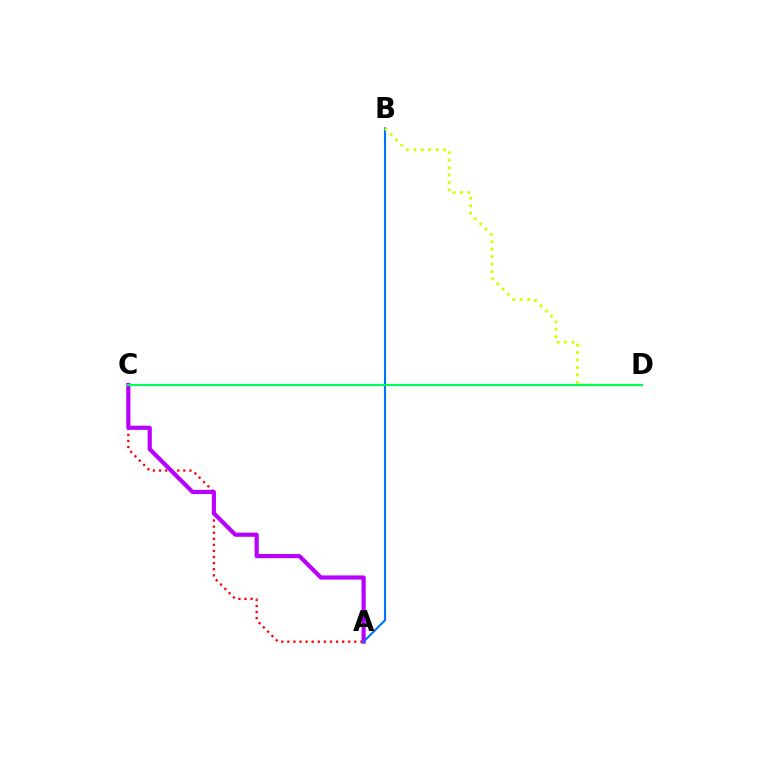{('A', 'C'): [{'color': '#ff0000', 'line_style': 'dotted', 'thickness': 1.65}, {'color': '#b900ff', 'line_style': 'solid', 'thickness': 2.99}], ('A', 'B'): [{'color': '#0074ff', 'line_style': 'solid', 'thickness': 1.51}], ('B', 'D'): [{'color': '#d1ff00', 'line_style': 'dotted', 'thickness': 2.03}], ('C', 'D'): [{'color': '#00ff5c', 'line_style': 'solid', 'thickness': 1.54}]}